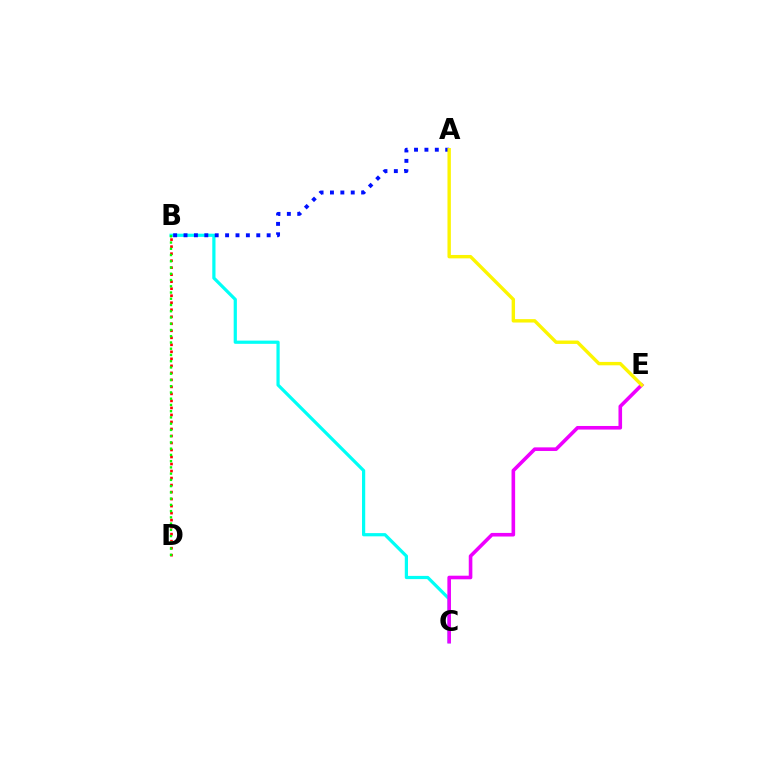{('B', 'C'): [{'color': '#00fff6', 'line_style': 'solid', 'thickness': 2.31}], ('A', 'B'): [{'color': '#0010ff', 'line_style': 'dotted', 'thickness': 2.82}], ('C', 'E'): [{'color': '#ee00ff', 'line_style': 'solid', 'thickness': 2.59}], ('A', 'E'): [{'color': '#fcf500', 'line_style': 'solid', 'thickness': 2.44}], ('B', 'D'): [{'color': '#ff0000', 'line_style': 'dotted', 'thickness': 1.91}, {'color': '#08ff00', 'line_style': 'dotted', 'thickness': 1.7}]}